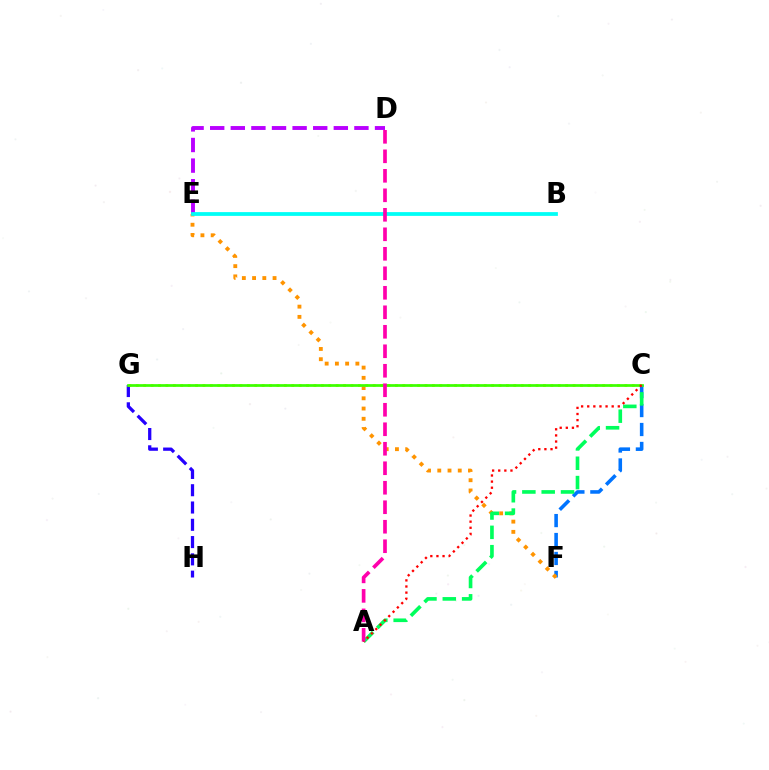{('G', 'H'): [{'color': '#2500ff', 'line_style': 'dashed', 'thickness': 2.35}], ('C', 'F'): [{'color': '#0074ff', 'line_style': 'dashed', 'thickness': 2.57}], ('E', 'F'): [{'color': '#ff9400', 'line_style': 'dotted', 'thickness': 2.78}], ('D', 'E'): [{'color': '#b900ff', 'line_style': 'dashed', 'thickness': 2.8}], ('B', 'E'): [{'color': '#00fff6', 'line_style': 'solid', 'thickness': 2.71}], ('C', 'G'): [{'color': '#d1ff00', 'line_style': 'dotted', 'thickness': 2.01}, {'color': '#3dff00', 'line_style': 'solid', 'thickness': 1.96}], ('A', 'C'): [{'color': '#00ff5c', 'line_style': 'dashed', 'thickness': 2.63}, {'color': '#ff0000', 'line_style': 'dotted', 'thickness': 1.66}], ('A', 'D'): [{'color': '#ff00ac', 'line_style': 'dashed', 'thickness': 2.65}]}